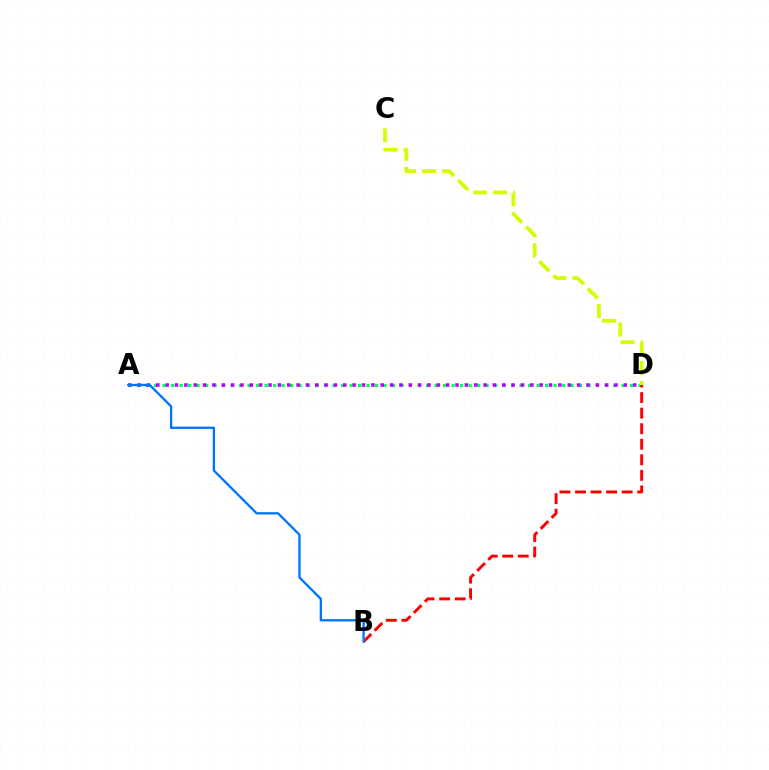{('A', 'D'): [{'color': '#00ff5c', 'line_style': 'dotted', 'thickness': 2.31}, {'color': '#b900ff', 'line_style': 'dotted', 'thickness': 2.54}], ('C', 'D'): [{'color': '#d1ff00', 'line_style': 'dashed', 'thickness': 2.71}], ('B', 'D'): [{'color': '#ff0000', 'line_style': 'dashed', 'thickness': 2.11}], ('A', 'B'): [{'color': '#0074ff', 'line_style': 'solid', 'thickness': 1.67}]}